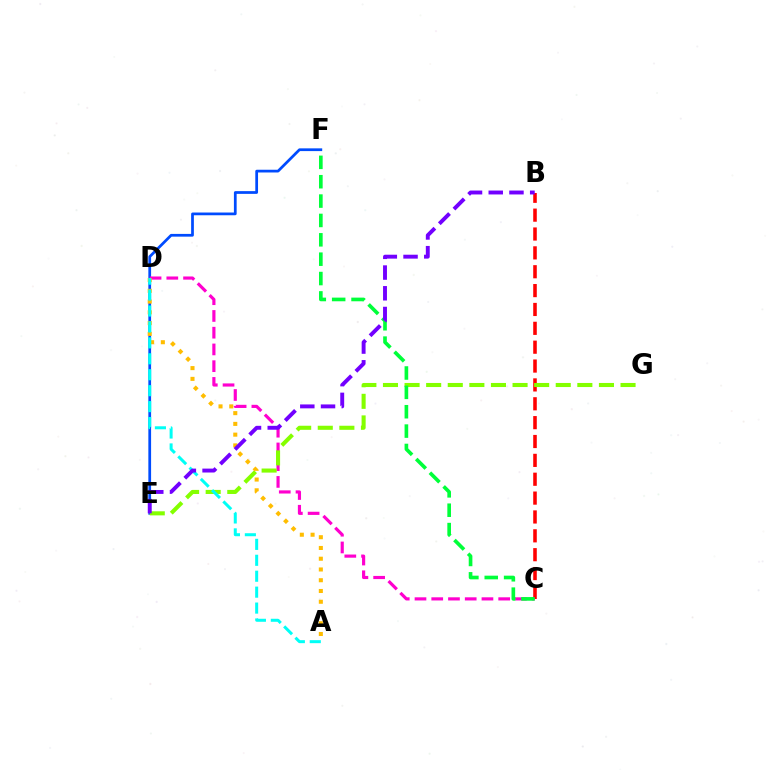{('B', 'C'): [{'color': '#ff0000', 'line_style': 'dashed', 'thickness': 2.56}], ('E', 'F'): [{'color': '#004bff', 'line_style': 'solid', 'thickness': 1.97}], ('C', 'D'): [{'color': '#ff00cf', 'line_style': 'dashed', 'thickness': 2.27}], ('E', 'G'): [{'color': '#84ff00', 'line_style': 'dashed', 'thickness': 2.93}], ('A', 'D'): [{'color': '#ffbd00', 'line_style': 'dotted', 'thickness': 2.92}, {'color': '#00fff6', 'line_style': 'dashed', 'thickness': 2.16}], ('C', 'F'): [{'color': '#00ff39', 'line_style': 'dashed', 'thickness': 2.63}], ('B', 'E'): [{'color': '#7200ff', 'line_style': 'dashed', 'thickness': 2.81}]}